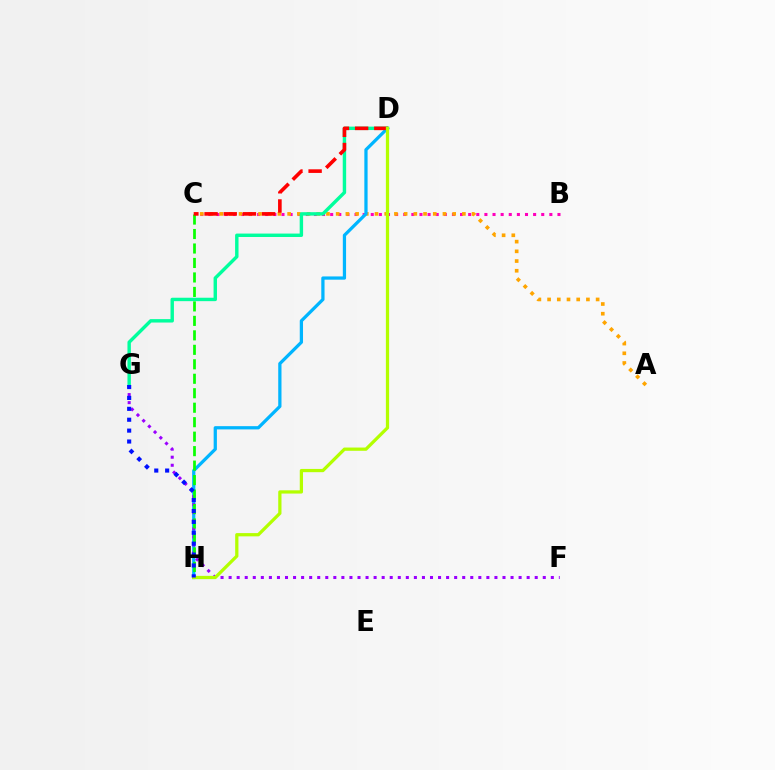{('B', 'C'): [{'color': '#ff00bd', 'line_style': 'dotted', 'thickness': 2.21}], ('A', 'C'): [{'color': '#ffa500', 'line_style': 'dotted', 'thickness': 2.64}], ('D', 'H'): [{'color': '#00b5ff', 'line_style': 'solid', 'thickness': 2.34}, {'color': '#b3ff00', 'line_style': 'solid', 'thickness': 2.34}], ('D', 'G'): [{'color': '#00ff9d', 'line_style': 'solid', 'thickness': 2.46}], ('F', 'G'): [{'color': '#9b00ff', 'line_style': 'dotted', 'thickness': 2.19}], ('C', 'H'): [{'color': '#08ff00', 'line_style': 'dashed', 'thickness': 1.97}], ('C', 'D'): [{'color': '#ff0000', 'line_style': 'dashed', 'thickness': 2.61}], ('G', 'H'): [{'color': '#0010ff', 'line_style': 'dotted', 'thickness': 2.96}]}